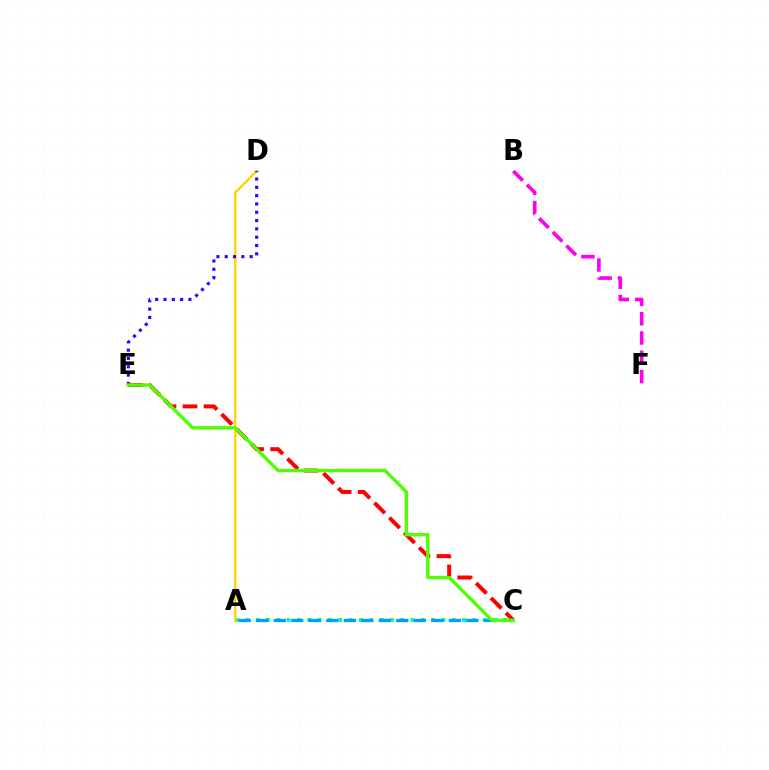{('A', 'C'): [{'color': '#00ff86', 'line_style': 'dotted', 'thickness': 2.81}, {'color': '#009eff', 'line_style': 'dashed', 'thickness': 2.38}], ('B', 'F'): [{'color': '#ff00ed', 'line_style': 'dashed', 'thickness': 2.62}], ('C', 'E'): [{'color': '#ff0000', 'line_style': 'dashed', 'thickness': 2.86}, {'color': '#4fff00', 'line_style': 'solid', 'thickness': 2.41}], ('A', 'D'): [{'color': '#ffd500', 'line_style': 'solid', 'thickness': 1.72}], ('D', 'E'): [{'color': '#3700ff', 'line_style': 'dotted', 'thickness': 2.26}]}